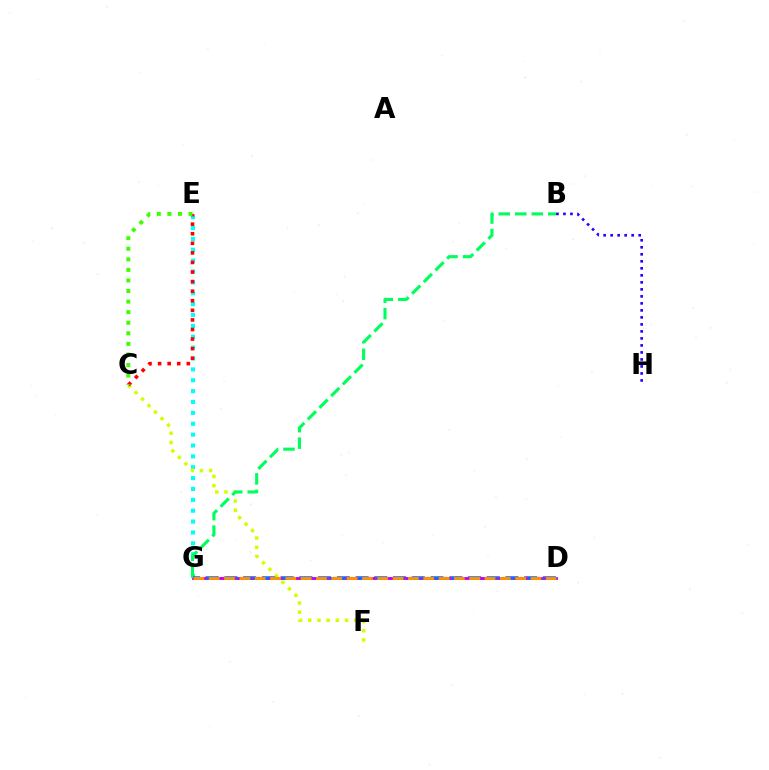{('D', 'G'): [{'color': '#b900ff', 'line_style': 'solid', 'thickness': 2.05}, {'color': '#0074ff', 'line_style': 'dashed', 'thickness': 2.55}, {'color': '#ff00ac', 'line_style': 'dotted', 'thickness': 1.59}, {'color': '#ff9400', 'line_style': 'dashed', 'thickness': 2.08}], ('E', 'G'): [{'color': '#00fff6', 'line_style': 'dotted', 'thickness': 2.95}], ('C', 'F'): [{'color': '#d1ff00', 'line_style': 'dotted', 'thickness': 2.5}], ('B', 'G'): [{'color': '#00ff5c', 'line_style': 'dashed', 'thickness': 2.24}], ('B', 'H'): [{'color': '#2500ff', 'line_style': 'dotted', 'thickness': 1.9}], ('C', 'E'): [{'color': '#ff0000', 'line_style': 'dotted', 'thickness': 2.6}, {'color': '#3dff00', 'line_style': 'dotted', 'thickness': 2.87}]}